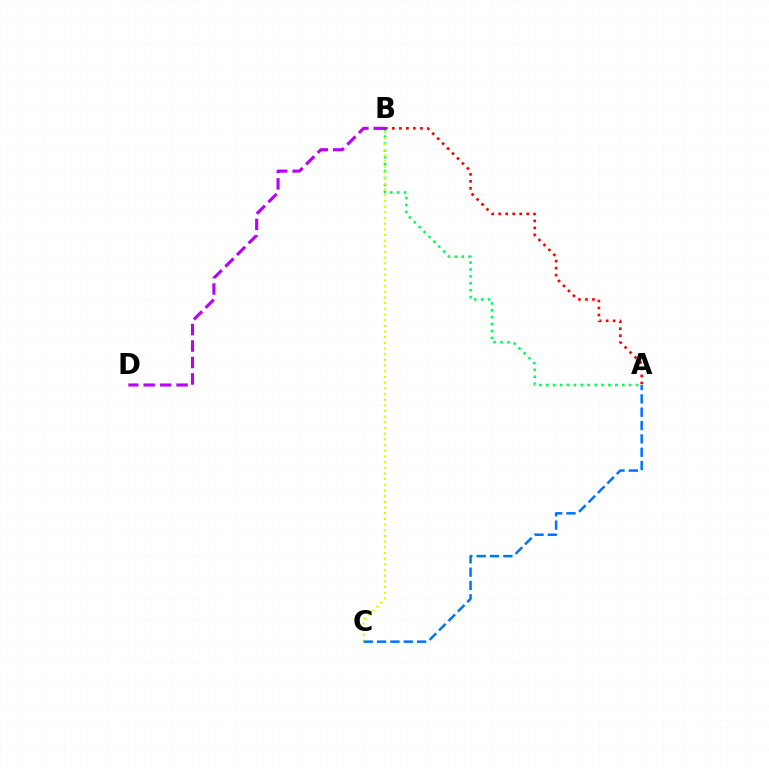{('A', 'B'): [{'color': '#00ff5c', 'line_style': 'dotted', 'thickness': 1.88}, {'color': '#ff0000', 'line_style': 'dotted', 'thickness': 1.91}], ('B', 'C'): [{'color': '#d1ff00', 'line_style': 'dotted', 'thickness': 1.54}], ('B', 'D'): [{'color': '#b900ff', 'line_style': 'dashed', 'thickness': 2.24}], ('A', 'C'): [{'color': '#0074ff', 'line_style': 'dashed', 'thickness': 1.81}]}